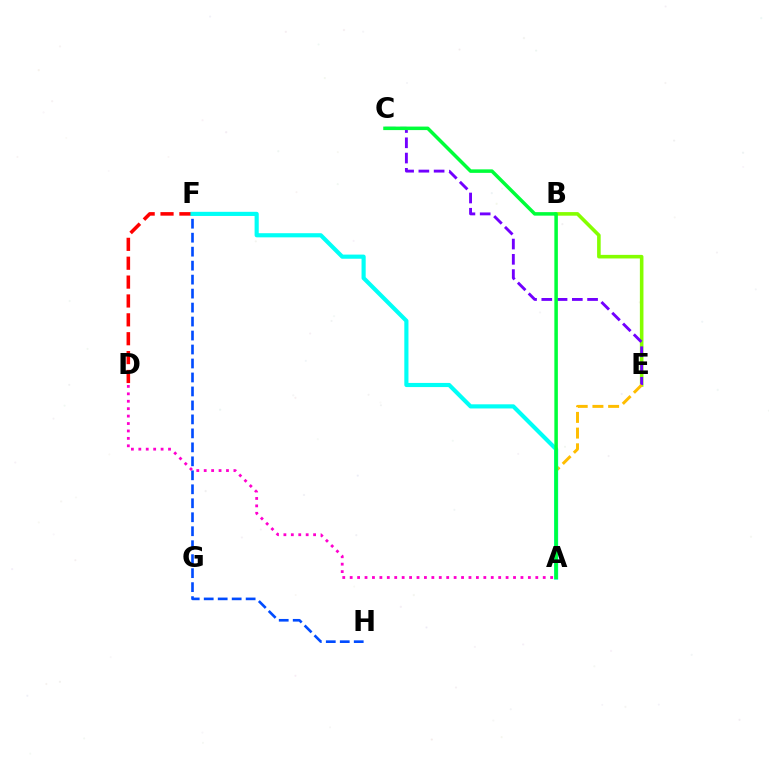{('F', 'H'): [{'color': '#004bff', 'line_style': 'dashed', 'thickness': 1.9}], ('D', 'F'): [{'color': '#ff0000', 'line_style': 'dashed', 'thickness': 2.56}], ('B', 'E'): [{'color': '#84ff00', 'line_style': 'solid', 'thickness': 2.58}], ('C', 'E'): [{'color': '#7200ff', 'line_style': 'dashed', 'thickness': 2.07}], ('A', 'E'): [{'color': '#ffbd00', 'line_style': 'dashed', 'thickness': 2.13}], ('A', 'F'): [{'color': '#00fff6', 'line_style': 'solid', 'thickness': 2.98}], ('A', 'C'): [{'color': '#00ff39', 'line_style': 'solid', 'thickness': 2.53}], ('A', 'D'): [{'color': '#ff00cf', 'line_style': 'dotted', 'thickness': 2.02}]}